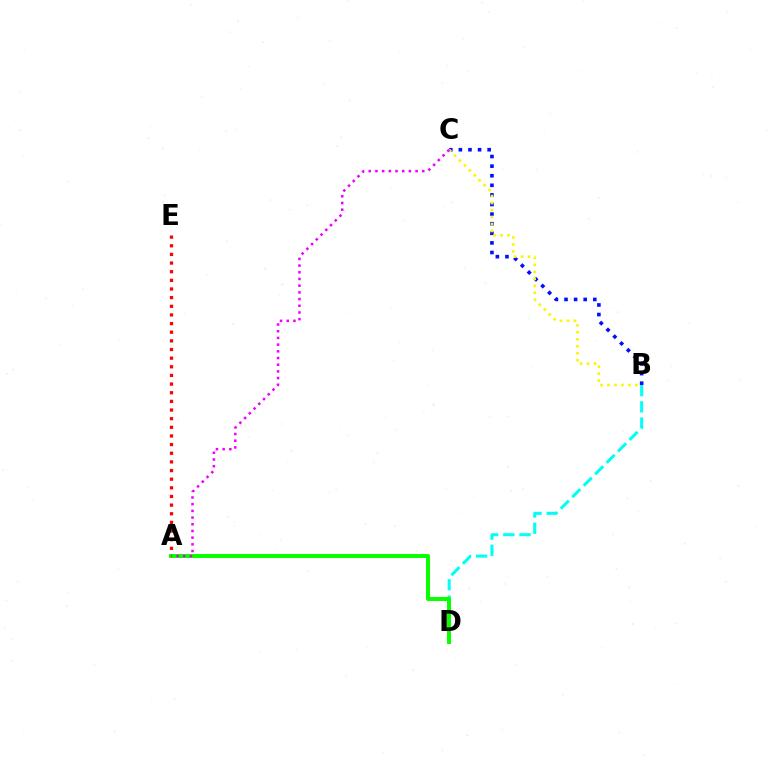{('B', 'D'): [{'color': '#00fff6', 'line_style': 'dashed', 'thickness': 2.2}], ('B', 'C'): [{'color': '#0010ff', 'line_style': 'dotted', 'thickness': 2.61}, {'color': '#fcf500', 'line_style': 'dotted', 'thickness': 1.89}], ('A', 'E'): [{'color': '#ff0000', 'line_style': 'dotted', 'thickness': 2.35}], ('A', 'D'): [{'color': '#08ff00', 'line_style': 'solid', 'thickness': 2.86}], ('A', 'C'): [{'color': '#ee00ff', 'line_style': 'dotted', 'thickness': 1.82}]}